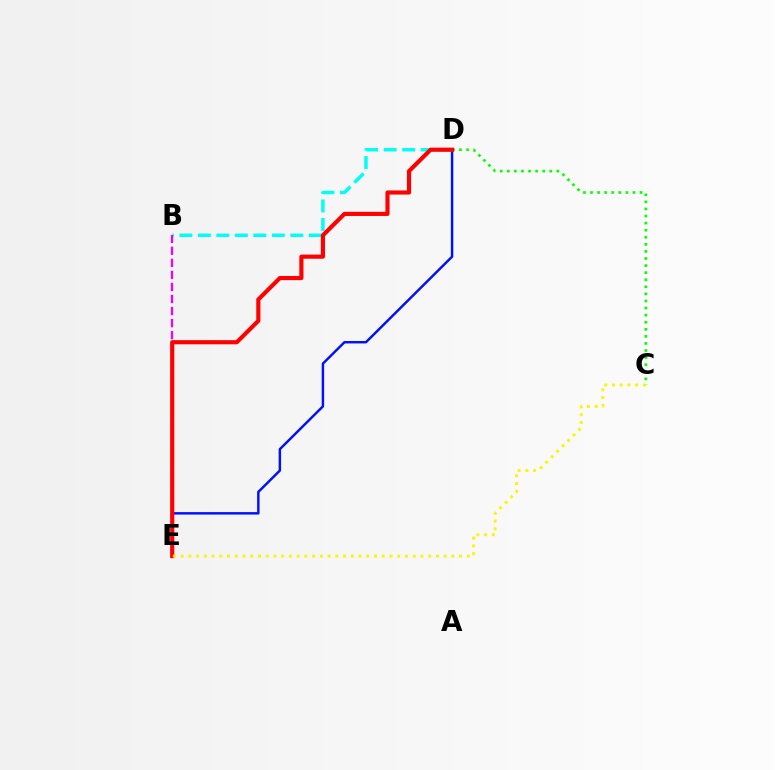{('C', 'D'): [{'color': '#08ff00', 'line_style': 'dotted', 'thickness': 1.92}], ('D', 'E'): [{'color': '#0010ff', 'line_style': 'solid', 'thickness': 1.76}, {'color': '#ff0000', 'line_style': 'solid', 'thickness': 2.98}], ('B', 'D'): [{'color': '#00fff6', 'line_style': 'dashed', 'thickness': 2.51}], ('B', 'E'): [{'color': '#ee00ff', 'line_style': 'dashed', 'thickness': 1.64}], ('C', 'E'): [{'color': '#fcf500', 'line_style': 'dotted', 'thickness': 2.1}]}